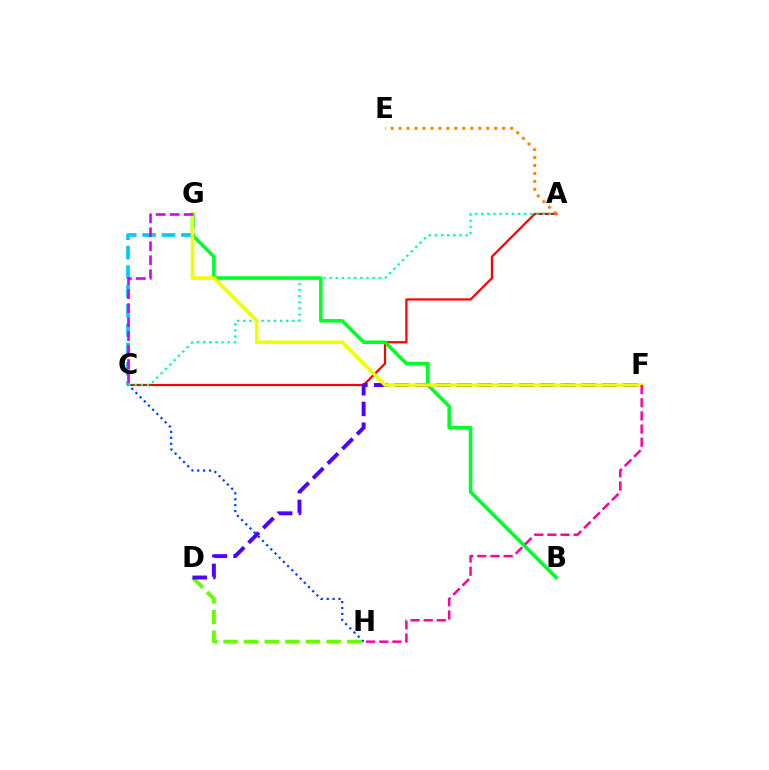{('A', 'C'): [{'color': '#ff0000', 'line_style': 'solid', 'thickness': 1.59}, {'color': '#00ffaf', 'line_style': 'dotted', 'thickness': 1.67}], ('C', 'G'): [{'color': '#00c7ff', 'line_style': 'dashed', 'thickness': 2.63}, {'color': '#d600ff', 'line_style': 'dashed', 'thickness': 1.9}], ('D', 'H'): [{'color': '#66ff00', 'line_style': 'dashed', 'thickness': 2.8}], ('C', 'H'): [{'color': '#003fff', 'line_style': 'dotted', 'thickness': 1.61}], ('B', 'G'): [{'color': '#00ff27', 'line_style': 'solid', 'thickness': 2.55}], ('D', 'F'): [{'color': '#4f00ff', 'line_style': 'dashed', 'thickness': 2.82}], ('A', 'E'): [{'color': '#ff8800', 'line_style': 'dotted', 'thickness': 2.16}], ('F', 'G'): [{'color': '#eeff00', 'line_style': 'solid', 'thickness': 2.53}], ('F', 'H'): [{'color': '#ff00a0', 'line_style': 'dashed', 'thickness': 1.79}]}